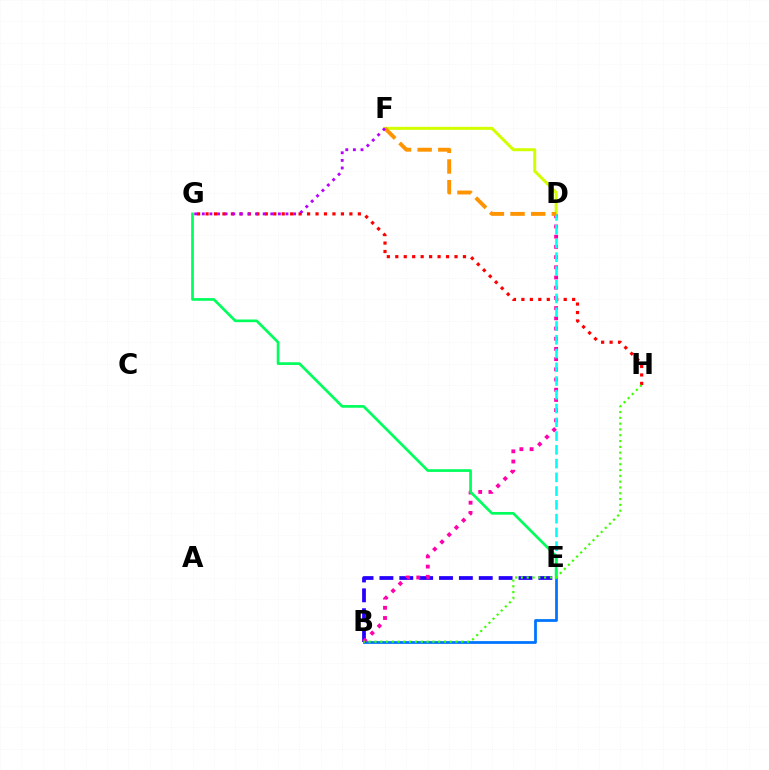{('B', 'E'): [{'color': '#0074ff', 'line_style': 'solid', 'thickness': 1.98}, {'color': '#2500ff', 'line_style': 'dashed', 'thickness': 2.7}], ('G', 'H'): [{'color': '#ff0000', 'line_style': 'dotted', 'thickness': 2.3}], ('D', 'F'): [{'color': '#d1ff00', 'line_style': 'solid', 'thickness': 2.17}, {'color': '#ff9400', 'line_style': 'dashed', 'thickness': 2.8}], ('B', 'D'): [{'color': '#ff00ac', 'line_style': 'dotted', 'thickness': 2.77}], ('D', 'E'): [{'color': '#00fff6', 'line_style': 'dashed', 'thickness': 1.87}], ('E', 'G'): [{'color': '#00ff5c', 'line_style': 'solid', 'thickness': 1.94}], ('B', 'H'): [{'color': '#3dff00', 'line_style': 'dotted', 'thickness': 1.58}], ('F', 'G'): [{'color': '#b900ff', 'line_style': 'dotted', 'thickness': 2.07}]}